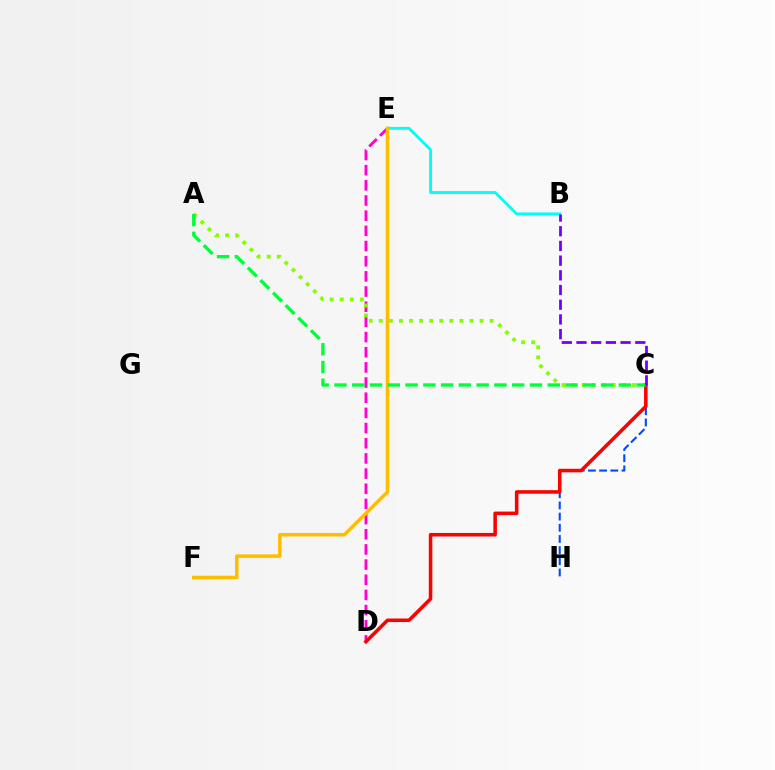{('D', 'E'): [{'color': '#ff00cf', 'line_style': 'dashed', 'thickness': 2.06}], ('A', 'C'): [{'color': '#84ff00', 'line_style': 'dotted', 'thickness': 2.74}, {'color': '#00ff39', 'line_style': 'dashed', 'thickness': 2.41}], ('B', 'E'): [{'color': '#00fff6', 'line_style': 'solid', 'thickness': 2.08}], ('C', 'H'): [{'color': '#004bff', 'line_style': 'dashed', 'thickness': 1.52}], ('E', 'F'): [{'color': '#ffbd00', 'line_style': 'solid', 'thickness': 2.53}], ('C', 'D'): [{'color': '#ff0000', 'line_style': 'solid', 'thickness': 2.55}], ('B', 'C'): [{'color': '#7200ff', 'line_style': 'dashed', 'thickness': 2.0}]}